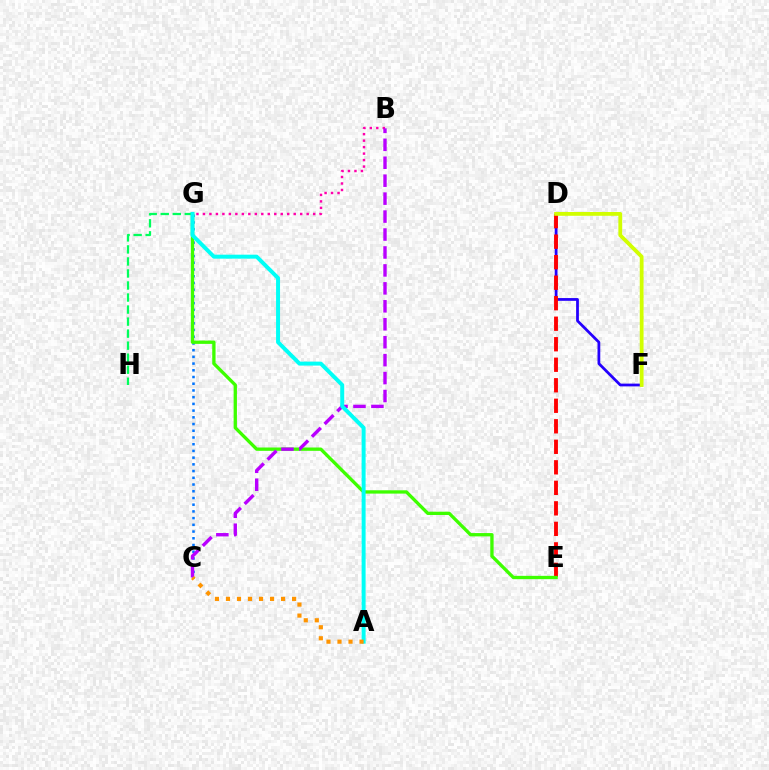{('C', 'G'): [{'color': '#0074ff', 'line_style': 'dotted', 'thickness': 1.83}], ('D', 'F'): [{'color': '#2500ff', 'line_style': 'solid', 'thickness': 1.99}, {'color': '#d1ff00', 'line_style': 'solid', 'thickness': 2.74}], ('D', 'E'): [{'color': '#ff0000', 'line_style': 'dashed', 'thickness': 2.79}], ('B', 'G'): [{'color': '#ff00ac', 'line_style': 'dotted', 'thickness': 1.76}], ('G', 'H'): [{'color': '#00ff5c', 'line_style': 'dashed', 'thickness': 1.63}], ('E', 'G'): [{'color': '#3dff00', 'line_style': 'solid', 'thickness': 2.39}], ('B', 'C'): [{'color': '#b900ff', 'line_style': 'dashed', 'thickness': 2.44}], ('A', 'G'): [{'color': '#00fff6', 'line_style': 'solid', 'thickness': 2.86}], ('A', 'C'): [{'color': '#ff9400', 'line_style': 'dotted', 'thickness': 2.99}]}